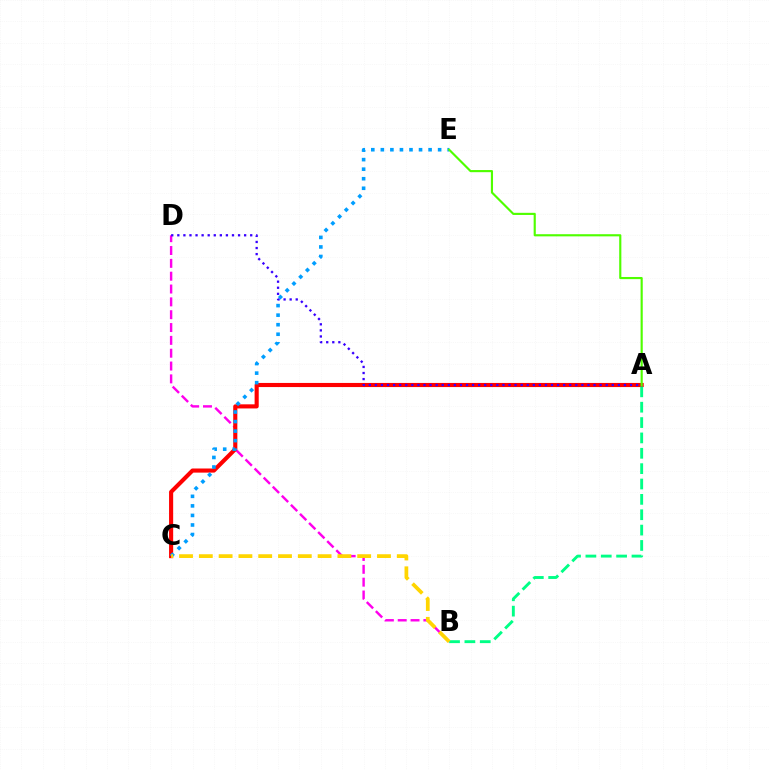{('B', 'D'): [{'color': '#ff00ed', 'line_style': 'dashed', 'thickness': 1.74}], ('A', 'C'): [{'color': '#ff0000', 'line_style': 'solid', 'thickness': 2.96}], ('A', 'D'): [{'color': '#3700ff', 'line_style': 'dotted', 'thickness': 1.65}], ('C', 'E'): [{'color': '#009eff', 'line_style': 'dotted', 'thickness': 2.59}], ('A', 'B'): [{'color': '#00ff86', 'line_style': 'dashed', 'thickness': 2.09}], ('A', 'E'): [{'color': '#4fff00', 'line_style': 'solid', 'thickness': 1.55}], ('B', 'C'): [{'color': '#ffd500', 'line_style': 'dashed', 'thickness': 2.69}]}